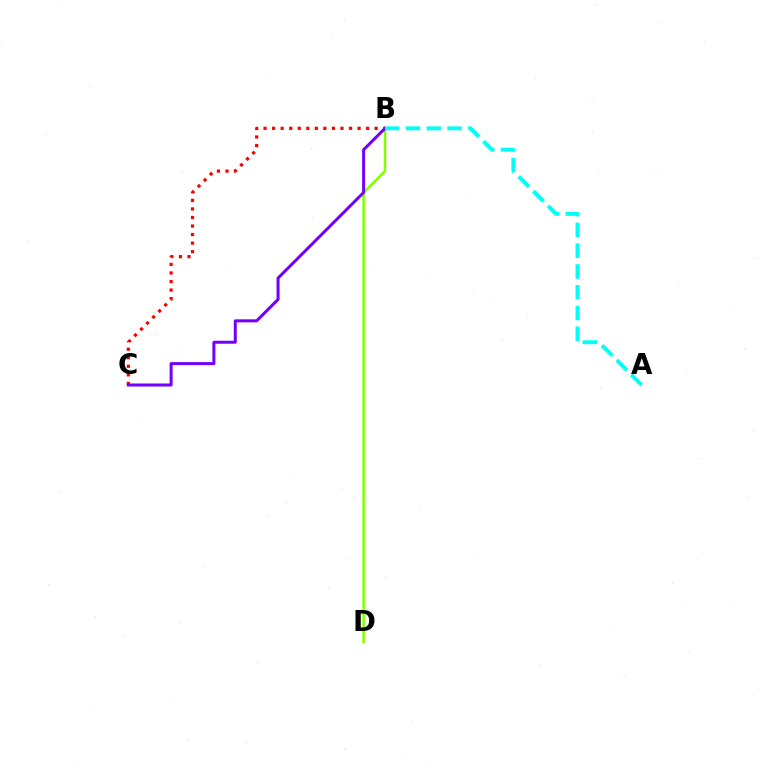{('B', 'D'): [{'color': '#84ff00', 'line_style': 'solid', 'thickness': 1.84}], ('B', 'C'): [{'color': '#ff0000', 'line_style': 'dotted', 'thickness': 2.32}, {'color': '#7200ff', 'line_style': 'solid', 'thickness': 2.16}], ('A', 'B'): [{'color': '#00fff6', 'line_style': 'dashed', 'thickness': 2.82}]}